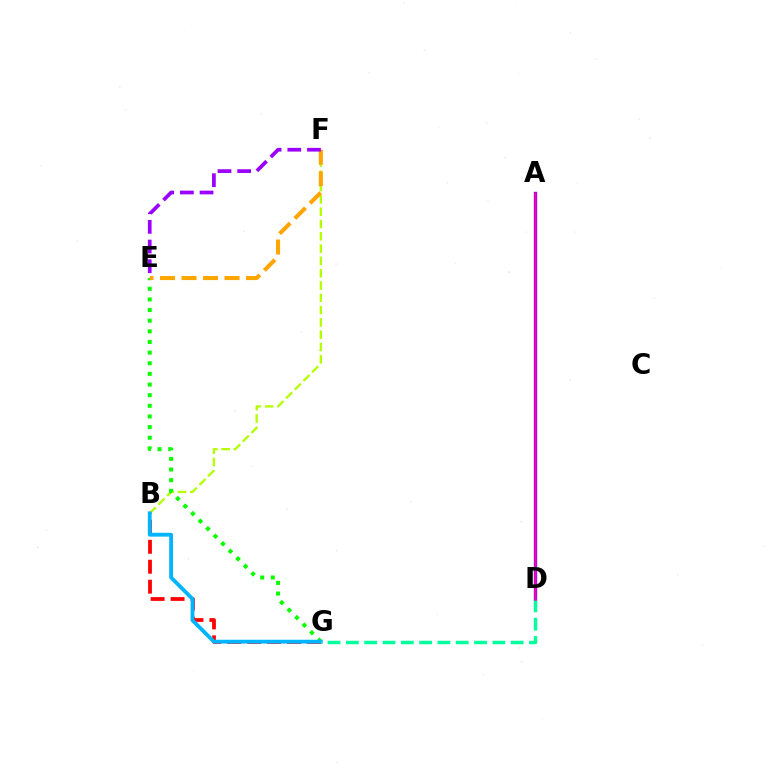{('B', 'G'): [{'color': '#ff0000', 'line_style': 'dashed', 'thickness': 2.71}, {'color': '#00b5ff', 'line_style': 'solid', 'thickness': 2.75}], ('B', 'F'): [{'color': '#b3ff00', 'line_style': 'dashed', 'thickness': 1.67}], ('A', 'D'): [{'color': '#0010ff', 'line_style': 'solid', 'thickness': 2.38}, {'color': '#ff00bd', 'line_style': 'solid', 'thickness': 1.83}], ('E', 'G'): [{'color': '#08ff00', 'line_style': 'dotted', 'thickness': 2.89}], ('E', 'F'): [{'color': '#ffa500', 'line_style': 'dashed', 'thickness': 2.92}, {'color': '#9b00ff', 'line_style': 'dashed', 'thickness': 2.67}], ('D', 'G'): [{'color': '#00ff9d', 'line_style': 'dashed', 'thickness': 2.49}]}